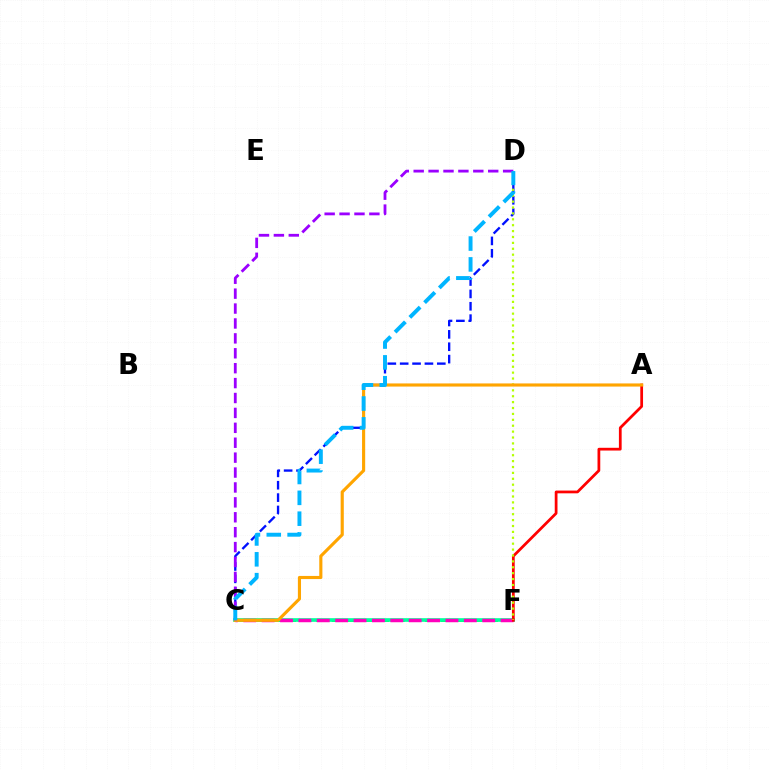{('C', 'D'): [{'color': '#0010ff', 'line_style': 'dashed', 'thickness': 1.68}, {'color': '#9b00ff', 'line_style': 'dashed', 'thickness': 2.03}, {'color': '#00b5ff', 'line_style': 'dashed', 'thickness': 2.83}], ('C', 'F'): [{'color': '#08ff00', 'line_style': 'dashed', 'thickness': 2.11}, {'color': '#00ff9d', 'line_style': 'solid', 'thickness': 2.63}, {'color': '#ff00bd', 'line_style': 'dashed', 'thickness': 2.5}], ('A', 'F'): [{'color': '#ff0000', 'line_style': 'solid', 'thickness': 1.98}], ('D', 'F'): [{'color': '#b3ff00', 'line_style': 'dotted', 'thickness': 1.6}], ('A', 'C'): [{'color': '#ffa500', 'line_style': 'solid', 'thickness': 2.25}]}